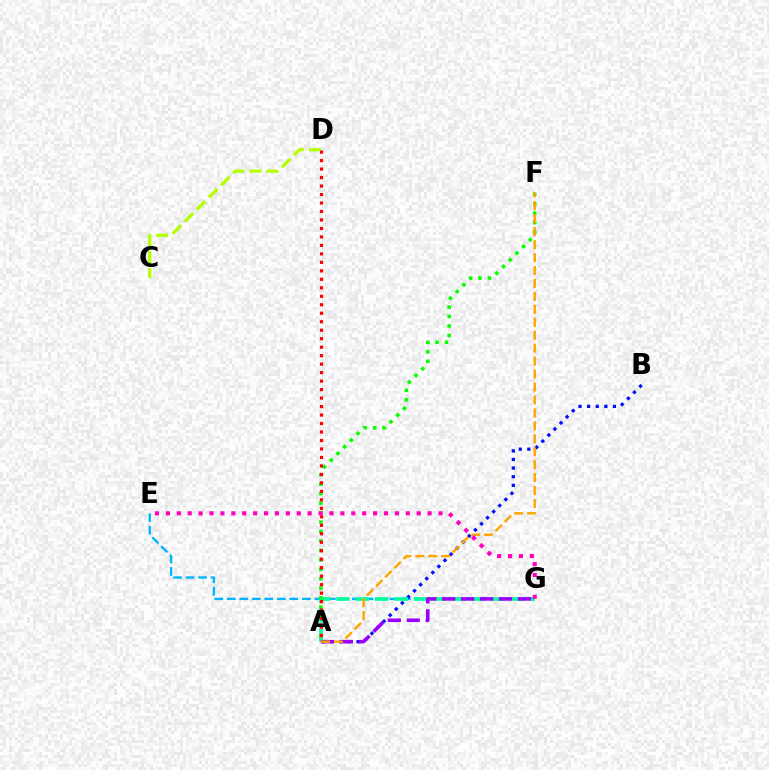{('E', 'G'): [{'color': '#00b5ff', 'line_style': 'dashed', 'thickness': 1.7}, {'color': '#ff00bd', 'line_style': 'dotted', 'thickness': 2.96}], ('A', 'B'): [{'color': '#0010ff', 'line_style': 'dotted', 'thickness': 2.34}], ('A', 'G'): [{'color': '#00ff9d', 'line_style': 'dashed', 'thickness': 2.64}, {'color': '#9b00ff', 'line_style': 'dashed', 'thickness': 2.57}], ('A', 'F'): [{'color': '#08ff00', 'line_style': 'dotted', 'thickness': 2.57}, {'color': '#ffa500', 'line_style': 'dashed', 'thickness': 1.76}], ('C', 'D'): [{'color': '#b3ff00', 'line_style': 'dashed', 'thickness': 2.32}], ('A', 'D'): [{'color': '#ff0000', 'line_style': 'dotted', 'thickness': 2.3}]}